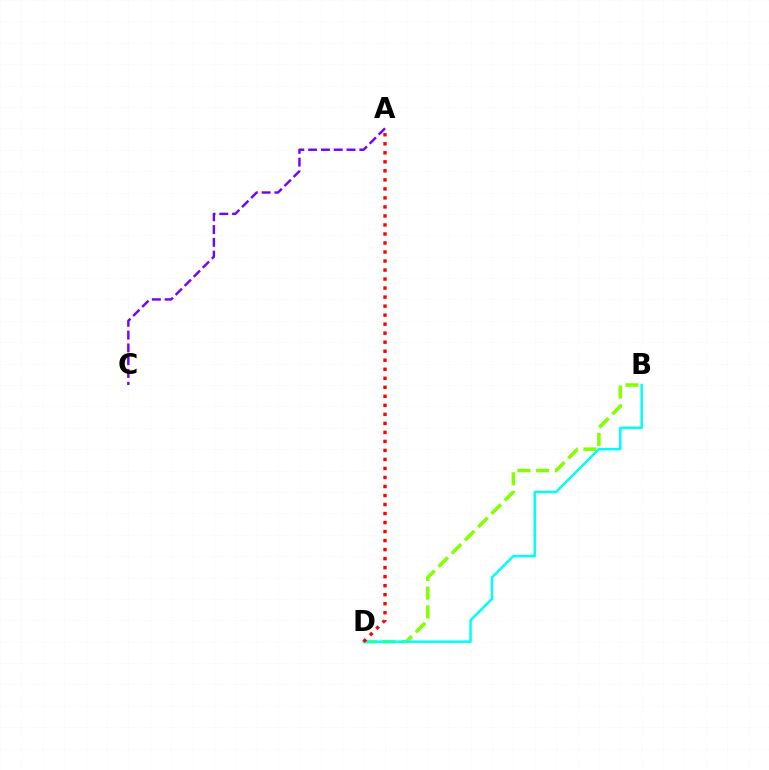{('B', 'D'): [{'color': '#84ff00', 'line_style': 'dashed', 'thickness': 2.54}, {'color': '#00fff6', 'line_style': 'solid', 'thickness': 1.79}], ('A', 'C'): [{'color': '#7200ff', 'line_style': 'dashed', 'thickness': 1.74}], ('A', 'D'): [{'color': '#ff0000', 'line_style': 'dotted', 'thickness': 2.45}]}